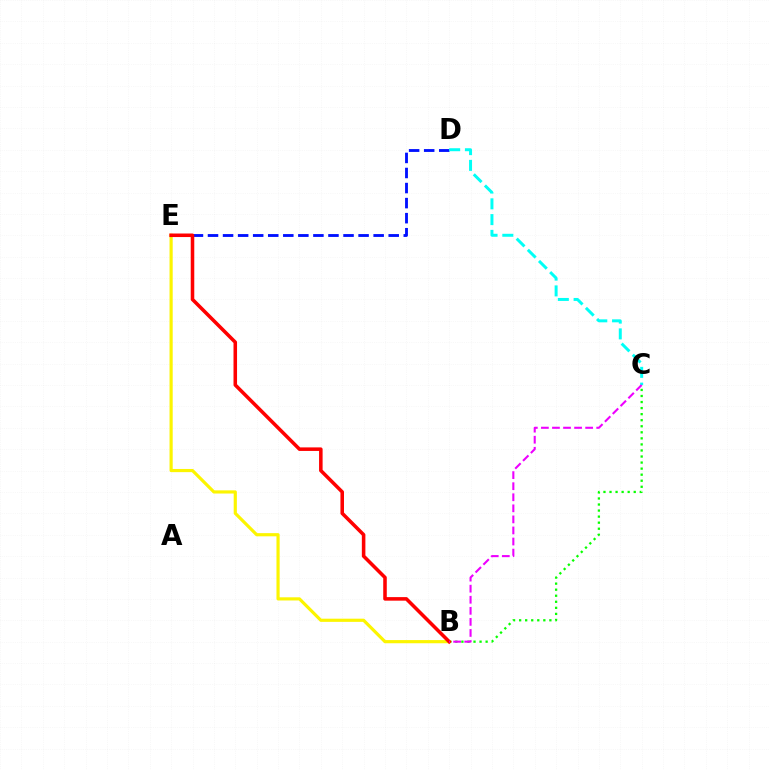{('D', 'E'): [{'color': '#0010ff', 'line_style': 'dashed', 'thickness': 2.05}], ('C', 'D'): [{'color': '#00fff6', 'line_style': 'dashed', 'thickness': 2.14}], ('B', 'C'): [{'color': '#08ff00', 'line_style': 'dotted', 'thickness': 1.64}, {'color': '#ee00ff', 'line_style': 'dashed', 'thickness': 1.5}], ('B', 'E'): [{'color': '#fcf500', 'line_style': 'solid', 'thickness': 2.28}, {'color': '#ff0000', 'line_style': 'solid', 'thickness': 2.55}]}